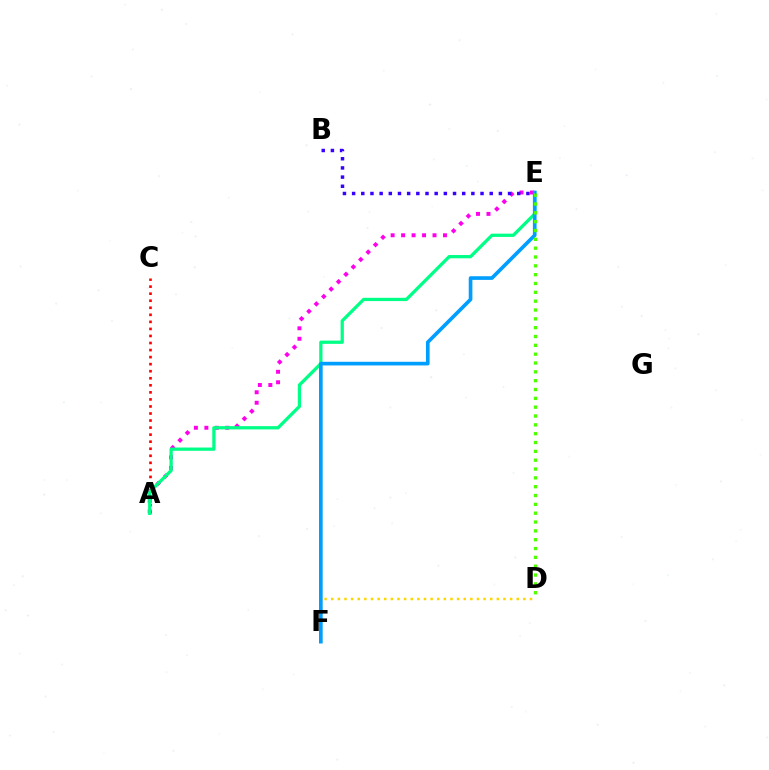{('D', 'F'): [{'color': '#ffd500', 'line_style': 'dotted', 'thickness': 1.8}], ('A', 'C'): [{'color': '#ff0000', 'line_style': 'dotted', 'thickness': 1.91}], ('A', 'E'): [{'color': '#ff00ed', 'line_style': 'dotted', 'thickness': 2.84}, {'color': '#00ff86', 'line_style': 'solid', 'thickness': 2.35}], ('E', 'F'): [{'color': '#009eff', 'line_style': 'solid', 'thickness': 2.63}], ('D', 'E'): [{'color': '#4fff00', 'line_style': 'dotted', 'thickness': 2.4}], ('B', 'E'): [{'color': '#3700ff', 'line_style': 'dotted', 'thickness': 2.49}]}